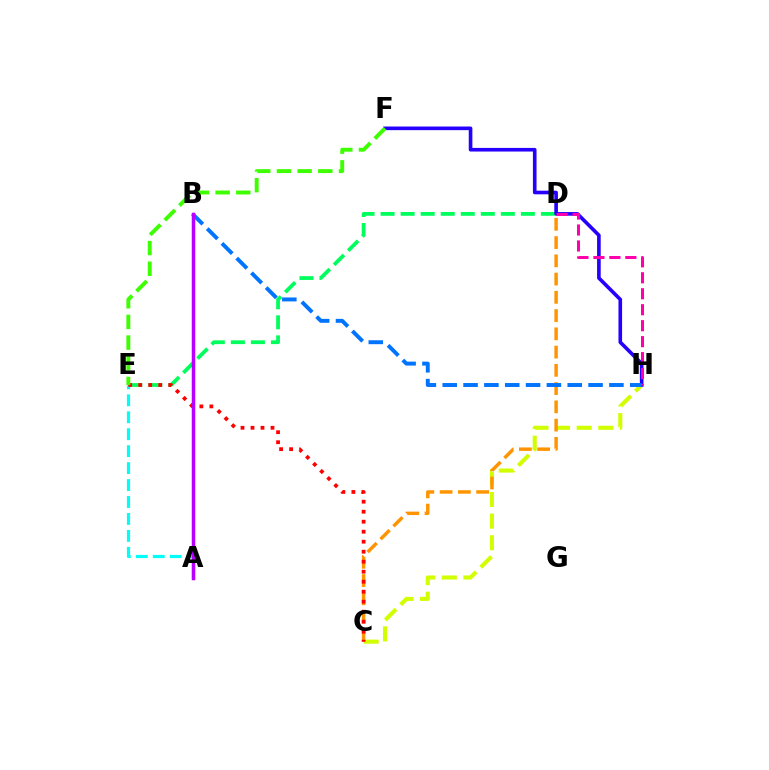{('D', 'E'): [{'color': '#00ff5c', 'line_style': 'dashed', 'thickness': 2.72}], ('C', 'H'): [{'color': '#d1ff00', 'line_style': 'dashed', 'thickness': 2.94}], ('A', 'E'): [{'color': '#00fff6', 'line_style': 'dashed', 'thickness': 2.3}], ('C', 'D'): [{'color': '#ff9400', 'line_style': 'dashed', 'thickness': 2.48}], ('C', 'E'): [{'color': '#ff0000', 'line_style': 'dotted', 'thickness': 2.72}], ('F', 'H'): [{'color': '#2500ff', 'line_style': 'solid', 'thickness': 2.61}], ('D', 'H'): [{'color': '#ff00ac', 'line_style': 'dashed', 'thickness': 2.17}], ('B', 'H'): [{'color': '#0074ff', 'line_style': 'dashed', 'thickness': 2.83}], ('E', 'F'): [{'color': '#3dff00', 'line_style': 'dashed', 'thickness': 2.81}], ('A', 'B'): [{'color': '#b900ff', 'line_style': 'solid', 'thickness': 2.51}]}